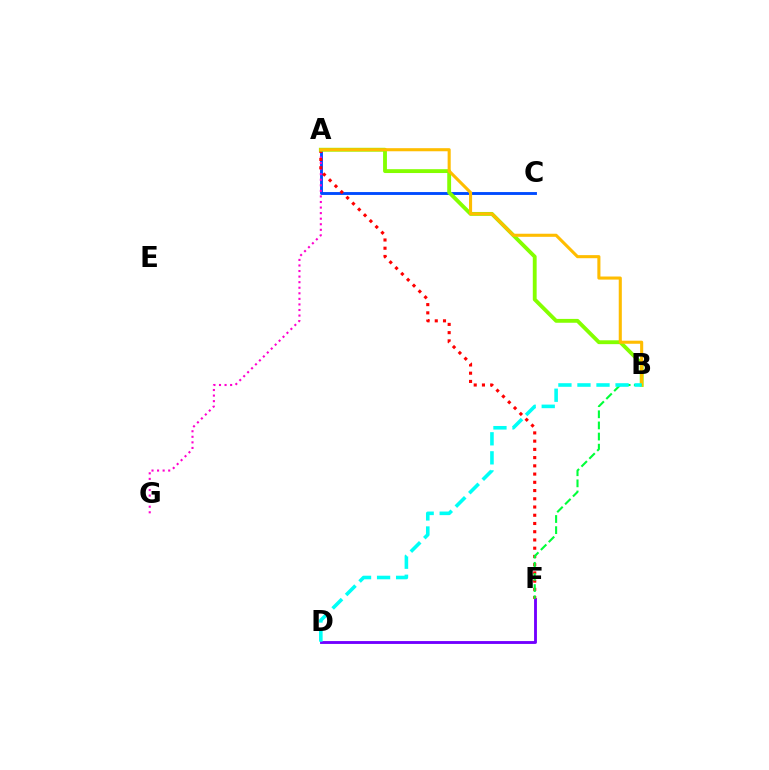{('A', 'C'): [{'color': '#004bff', 'line_style': 'solid', 'thickness': 2.07}], ('A', 'G'): [{'color': '#ff00cf', 'line_style': 'dotted', 'thickness': 1.51}], ('D', 'F'): [{'color': '#7200ff', 'line_style': 'solid', 'thickness': 2.06}], ('A', 'F'): [{'color': '#ff0000', 'line_style': 'dotted', 'thickness': 2.24}], ('A', 'B'): [{'color': '#84ff00', 'line_style': 'solid', 'thickness': 2.77}, {'color': '#ffbd00', 'line_style': 'solid', 'thickness': 2.22}], ('B', 'F'): [{'color': '#00ff39', 'line_style': 'dashed', 'thickness': 1.51}], ('B', 'D'): [{'color': '#00fff6', 'line_style': 'dashed', 'thickness': 2.59}]}